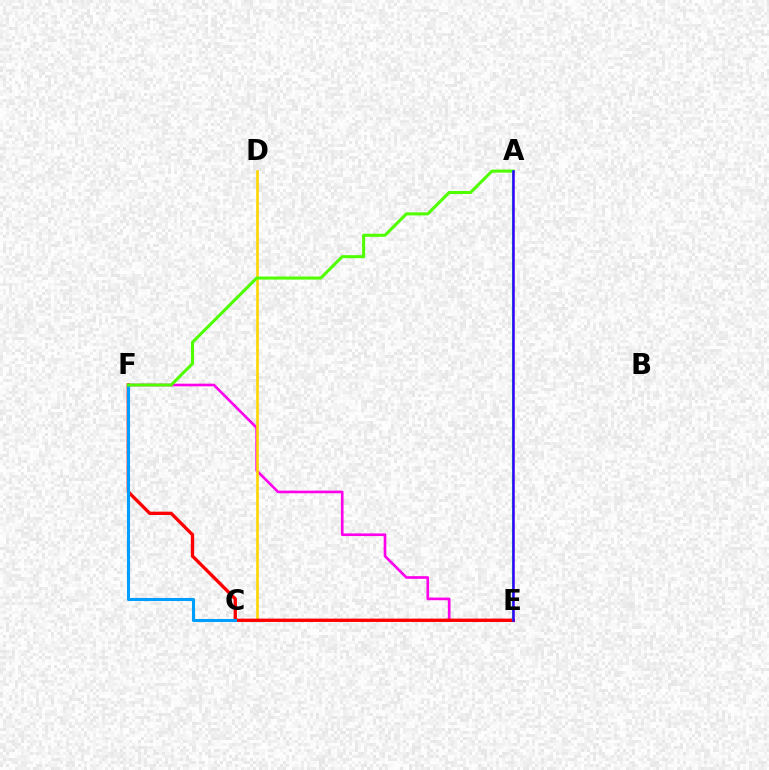{('E', 'F'): [{'color': '#ff00ed', 'line_style': 'solid', 'thickness': 1.91}, {'color': '#ff0000', 'line_style': 'solid', 'thickness': 2.4}], ('C', 'D'): [{'color': '#ffd500', 'line_style': 'solid', 'thickness': 1.88}], ('C', 'F'): [{'color': '#009eff', 'line_style': 'solid', 'thickness': 2.2}], ('A', 'F'): [{'color': '#4fff00', 'line_style': 'solid', 'thickness': 2.19}], ('A', 'E'): [{'color': '#00ff86', 'line_style': 'solid', 'thickness': 1.52}, {'color': '#3700ff', 'line_style': 'solid', 'thickness': 1.81}]}